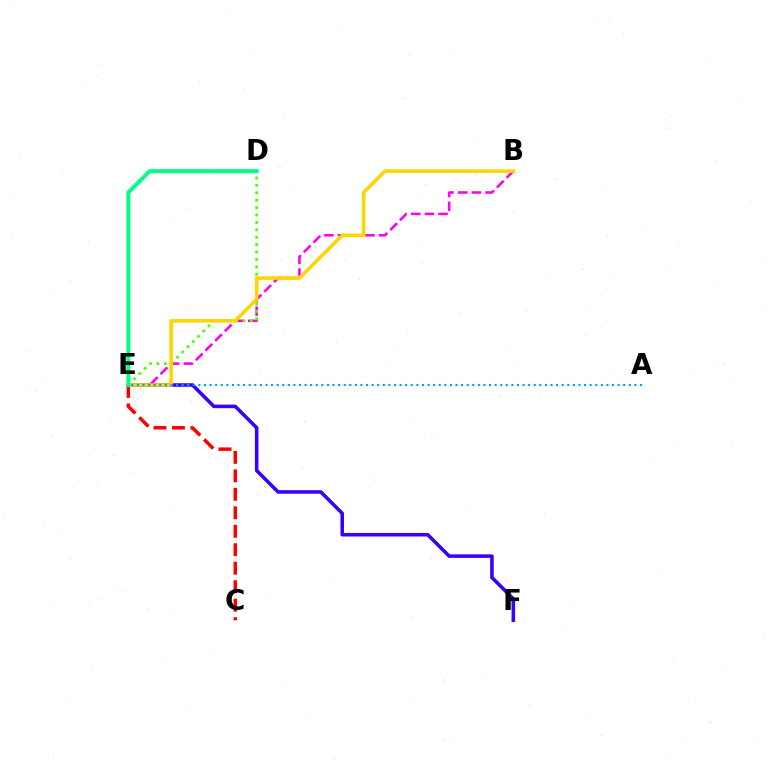{('E', 'F'): [{'color': '#3700ff', 'line_style': 'solid', 'thickness': 2.56}], ('B', 'E'): [{'color': '#ff00ed', 'line_style': 'dashed', 'thickness': 1.86}, {'color': '#ffd500', 'line_style': 'solid', 'thickness': 2.58}], ('D', 'E'): [{'color': '#4fff00', 'line_style': 'dotted', 'thickness': 2.01}, {'color': '#00ff86', 'line_style': 'solid', 'thickness': 2.86}], ('A', 'E'): [{'color': '#009eff', 'line_style': 'dotted', 'thickness': 1.52}], ('C', 'E'): [{'color': '#ff0000', 'line_style': 'dashed', 'thickness': 2.51}]}